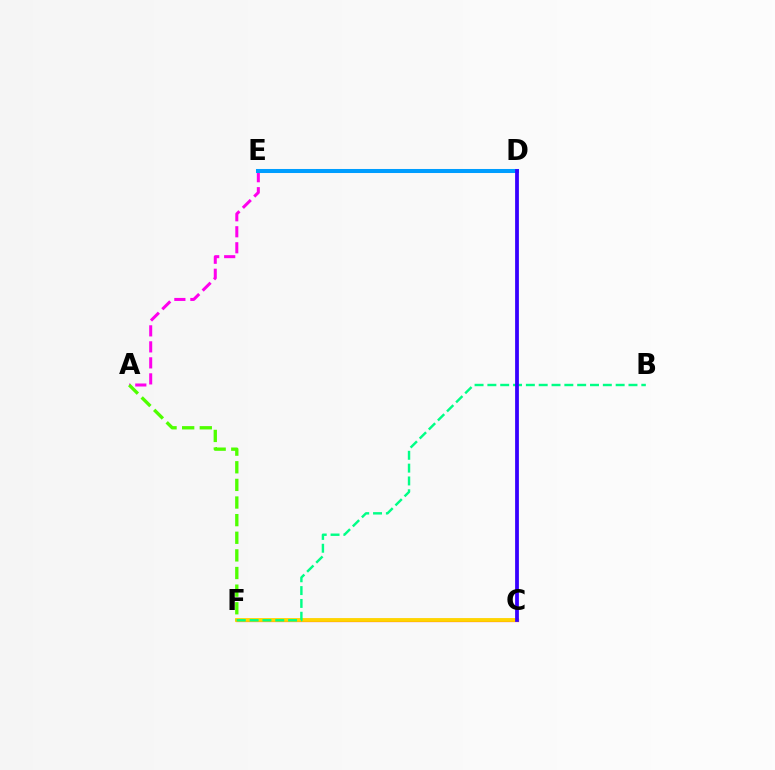{('C', 'F'): [{'color': '#ff0000', 'line_style': 'solid', 'thickness': 2.28}, {'color': '#ffd500', 'line_style': 'solid', 'thickness': 2.76}], ('A', 'E'): [{'color': '#ff00ed', 'line_style': 'dashed', 'thickness': 2.17}], ('B', 'F'): [{'color': '#00ff86', 'line_style': 'dashed', 'thickness': 1.74}], ('D', 'E'): [{'color': '#009eff', 'line_style': 'solid', 'thickness': 2.9}], ('C', 'D'): [{'color': '#3700ff', 'line_style': 'solid', 'thickness': 2.72}], ('A', 'F'): [{'color': '#4fff00', 'line_style': 'dashed', 'thickness': 2.39}]}